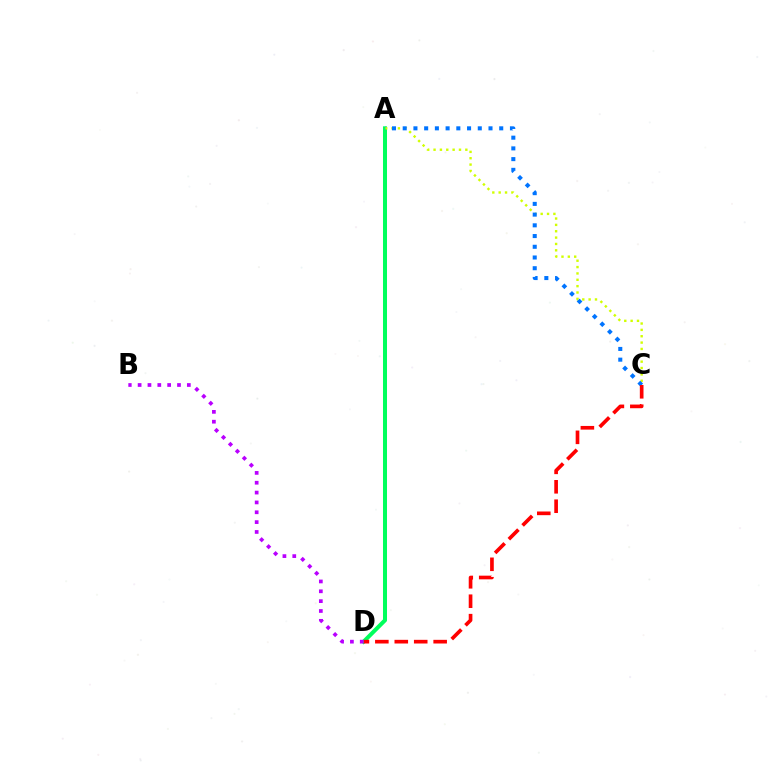{('A', 'D'): [{'color': '#00ff5c', 'line_style': 'solid', 'thickness': 2.89}], ('A', 'C'): [{'color': '#d1ff00', 'line_style': 'dotted', 'thickness': 1.73}, {'color': '#0074ff', 'line_style': 'dotted', 'thickness': 2.91}], ('C', 'D'): [{'color': '#ff0000', 'line_style': 'dashed', 'thickness': 2.64}], ('B', 'D'): [{'color': '#b900ff', 'line_style': 'dotted', 'thickness': 2.67}]}